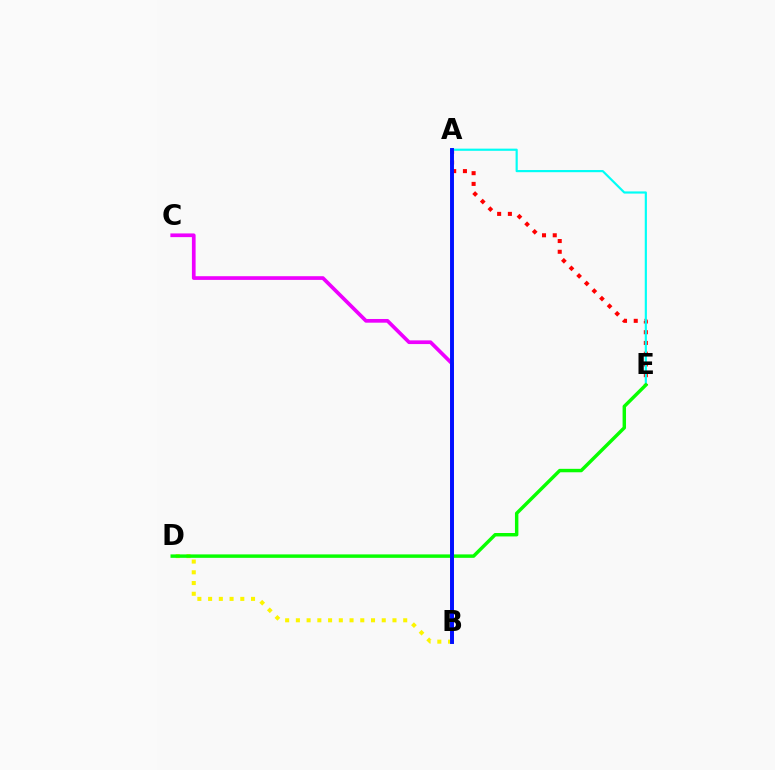{('B', 'C'): [{'color': '#ee00ff', 'line_style': 'solid', 'thickness': 2.66}], ('B', 'D'): [{'color': '#fcf500', 'line_style': 'dotted', 'thickness': 2.92}], ('A', 'E'): [{'color': '#ff0000', 'line_style': 'dotted', 'thickness': 2.92}, {'color': '#00fff6', 'line_style': 'solid', 'thickness': 1.56}], ('D', 'E'): [{'color': '#08ff00', 'line_style': 'solid', 'thickness': 2.48}], ('A', 'B'): [{'color': '#0010ff', 'line_style': 'solid', 'thickness': 2.82}]}